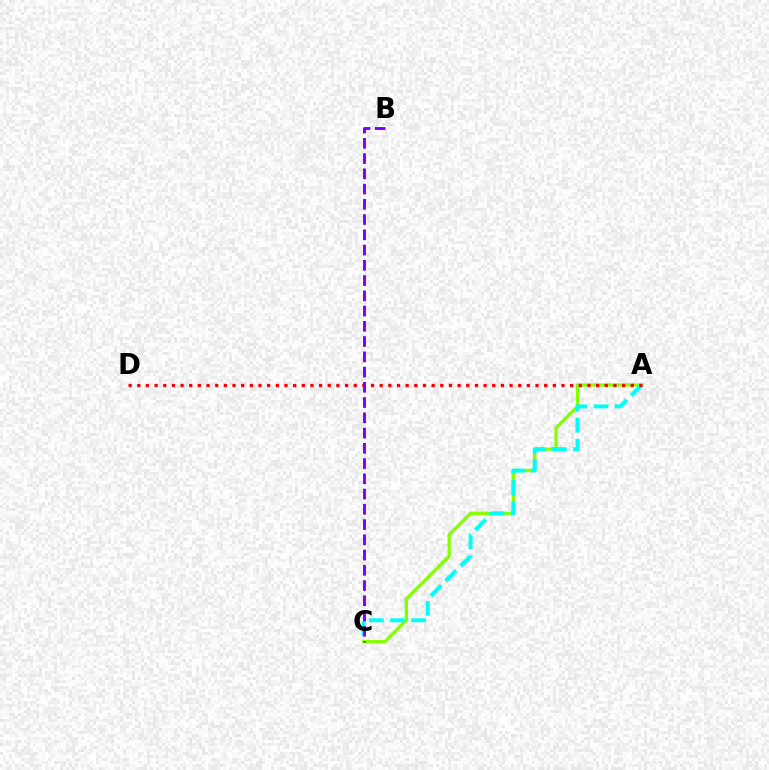{('A', 'C'): [{'color': '#84ff00', 'line_style': 'solid', 'thickness': 2.34}, {'color': '#00fff6', 'line_style': 'dashed', 'thickness': 2.87}], ('A', 'D'): [{'color': '#ff0000', 'line_style': 'dotted', 'thickness': 2.35}], ('B', 'C'): [{'color': '#7200ff', 'line_style': 'dashed', 'thickness': 2.07}]}